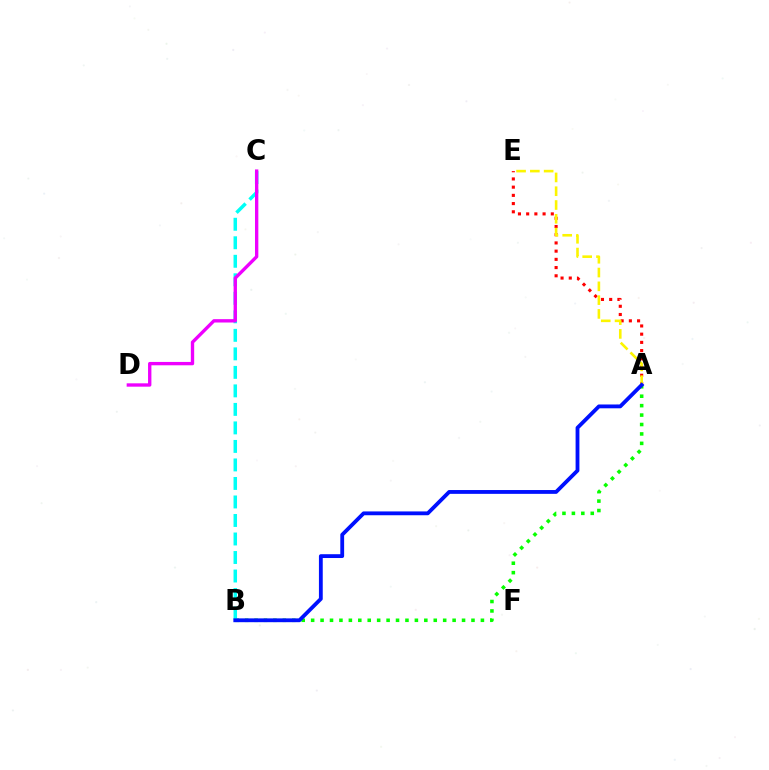{('A', 'B'): [{'color': '#08ff00', 'line_style': 'dotted', 'thickness': 2.56}, {'color': '#0010ff', 'line_style': 'solid', 'thickness': 2.75}], ('B', 'C'): [{'color': '#00fff6', 'line_style': 'dashed', 'thickness': 2.52}], ('A', 'E'): [{'color': '#ff0000', 'line_style': 'dotted', 'thickness': 2.23}, {'color': '#fcf500', 'line_style': 'dashed', 'thickness': 1.87}], ('C', 'D'): [{'color': '#ee00ff', 'line_style': 'solid', 'thickness': 2.41}]}